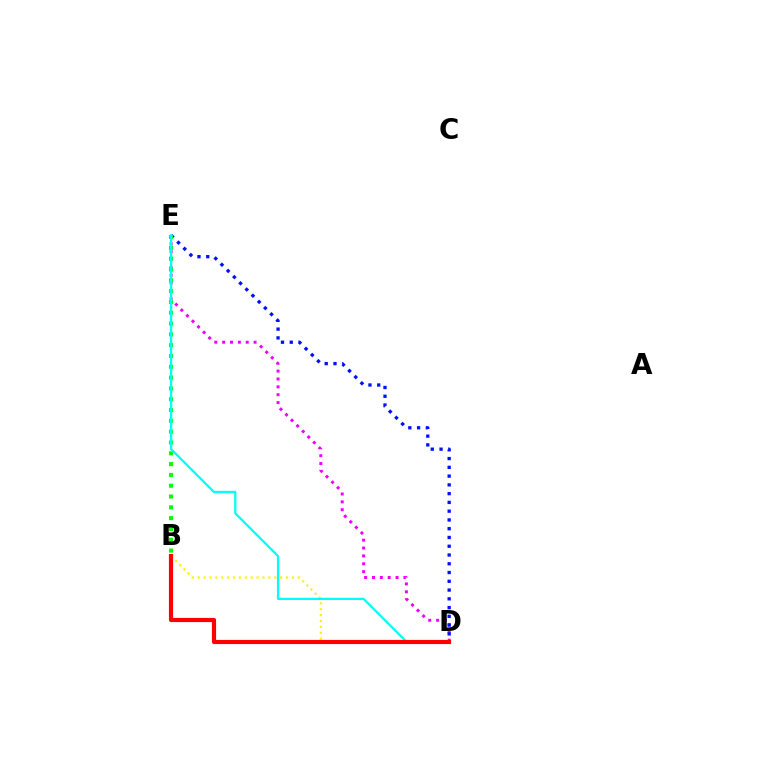{('D', 'E'): [{'color': '#ee00ff', 'line_style': 'dotted', 'thickness': 2.14}, {'color': '#0010ff', 'line_style': 'dotted', 'thickness': 2.38}, {'color': '#00fff6', 'line_style': 'solid', 'thickness': 1.63}], ('B', 'D'): [{'color': '#fcf500', 'line_style': 'dotted', 'thickness': 1.6}, {'color': '#ff0000', 'line_style': 'solid', 'thickness': 2.99}], ('B', 'E'): [{'color': '#08ff00', 'line_style': 'dotted', 'thickness': 2.94}]}